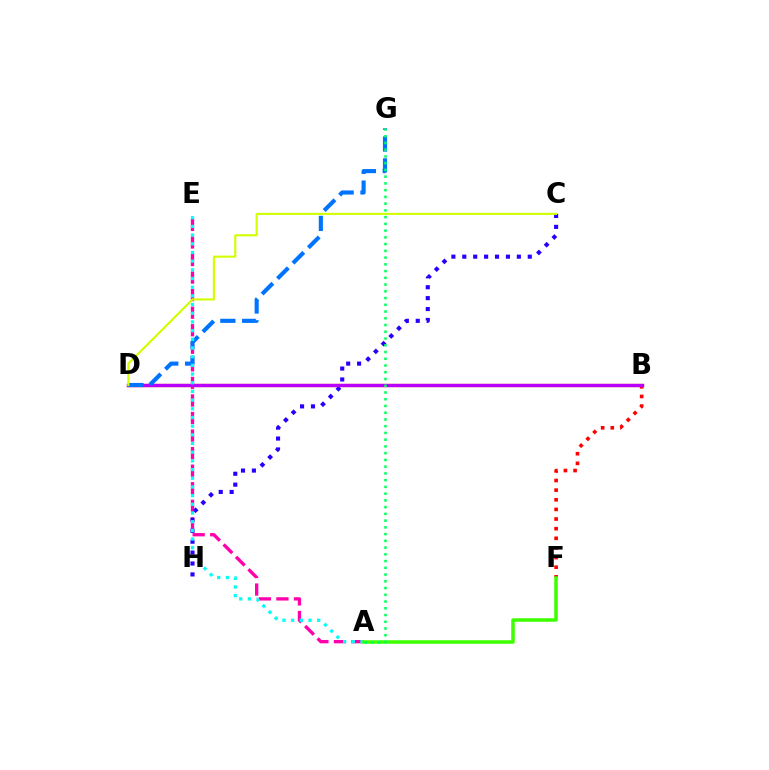{('A', 'E'): [{'color': '#ff00ac', 'line_style': 'dashed', 'thickness': 2.38}, {'color': '#00fff6', 'line_style': 'dotted', 'thickness': 2.36}], ('B', 'D'): [{'color': '#ff9400', 'line_style': 'solid', 'thickness': 2.4}, {'color': '#b900ff', 'line_style': 'solid', 'thickness': 2.42}], ('B', 'F'): [{'color': '#ff0000', 'line_style': 'dotted', 'thickness': 2.62}], ('C', 'H'): [{'color': '#2500ff', 'line_style': 'dotted', 'thickness': 2.96}], ('D', 'G'): [{'color': '#0074ff', 'line_style': 'dashed', 'thickness': 2.97}], ('C', 'D'): [{'color': '#d1ff00', 'line_style': 'solid', 'thickness': 1.53}], ('A', 'F'): [{'color': '#3dff00', 'line_style': 'solid', 'thickness': 2.53}], ('A', 'G'): [{'color': '#00ff5c', 'line_style': 'dotted', 'thickness': 1.83}]}